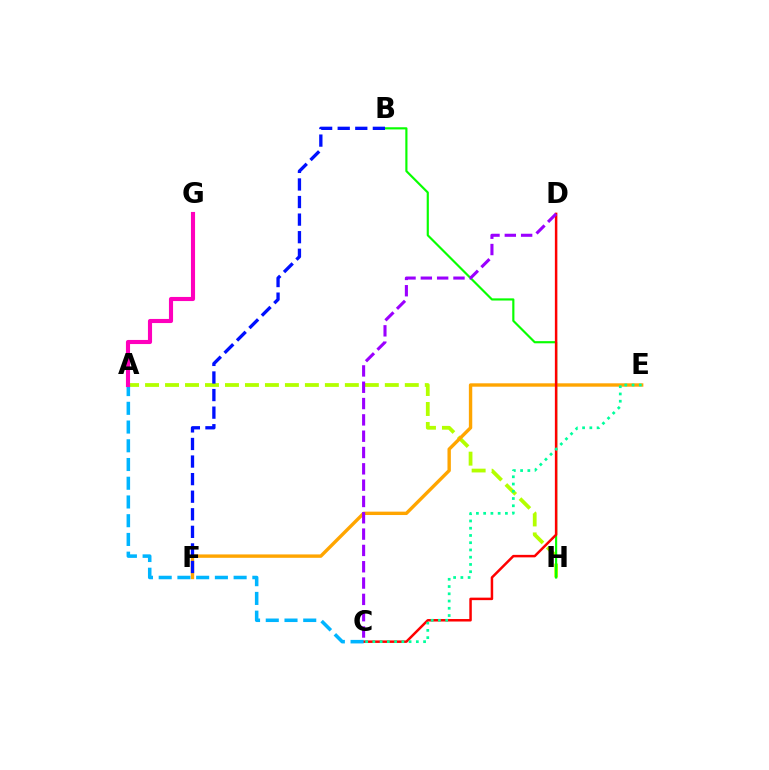{('A', 'H'): [{'color': '#b3ff00', 'line_style': 'dashed', 'thickness': 2.71}], ('B', 'H'): [{'color': '#08ff00', 'line_style': 'solid', 'thickness': 1.56}], ('E', 'F'): [{'color': '#ffa500', 'line_style': 'solid', 'thickness': 2.44}], ('C', 'D'): [{'color': '#ff0000', 'line_style': 'solid', 'thickness': 1.8}, {'color': '#9b00ff', 'line_style': 'dashed', 'thickness': 2.22}], ('A', 'C'): [{'color': '#00b5ff', 'line_style': 'dashed', 'thickness': 2.54}], ('A', 'G'): [{'color': '#ff00bd', 'line_style': 'solid', 'thickness': 2.96}], ('C', 'E'): [{'color': '#00ff9d', 'line_style': 'dotted', 'thickness': 1.97}], ('B', 'F'): [{'color': '#0010ff', 'line_style': 'dashed', 'thickness': 2.39}]}